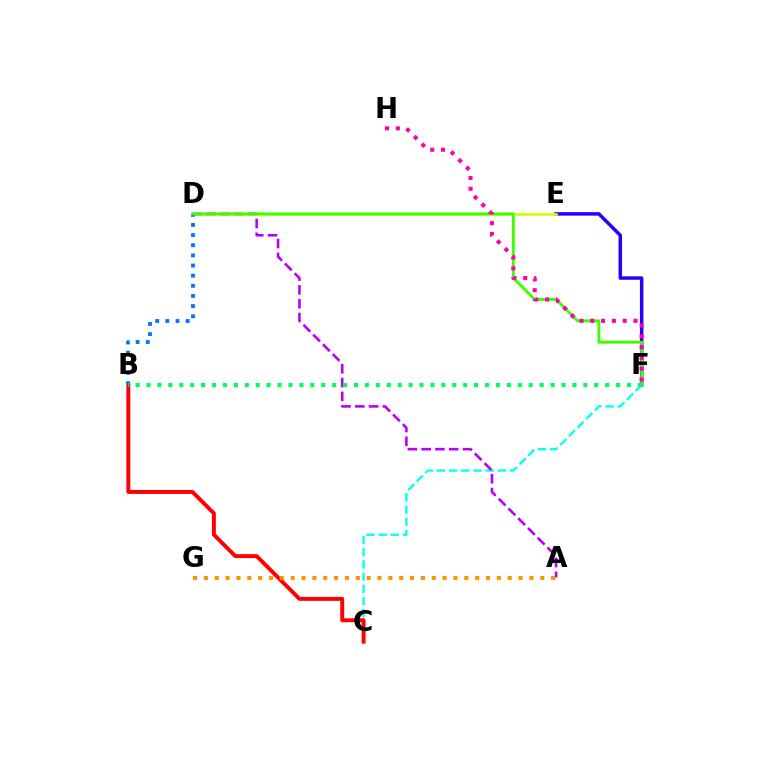{('C', 'F'): [{'color': '#00fff6', 'line_style': 'dashed', 'thickness': 1.66}], ('E', 'F'): [{'color': '#2500ff', 'line_style': 'solid', 'thickness': 2.5}], ('D', 'E'): [{'color': '#d1ff00', 'line_style': 'solid', 'thickness': 1.91}], ('B', 'C'): [{'color': '#ff0000', 'line_style': 'solid', 'thickness': 2.83}], ('A', 'D'): [{'color': '#b900ff', 'line_style': 'dashed', 'thickness': 1.87}], ('B', 'D'): [{'color': '#0074ff', 'line_style': 'dotted', 'thickness': 2.76}], ('D', 'F'): [{'color': '#3dff00', 'line_style': 'solid', 'thickness': 2.09}], ('F', 'H'): [{'color': '#ff00ac', 'line_style': 'dotted', 'thickness': 2.94}], ('B', 'F'): [{'color': '#00ff5c', 'line_style': 'dotted', 'thickness': 2.97}], ('A', 'G'): [{'color': '#ff9400', 'line_style': 'dotted', 'thickness': 2.95}]}